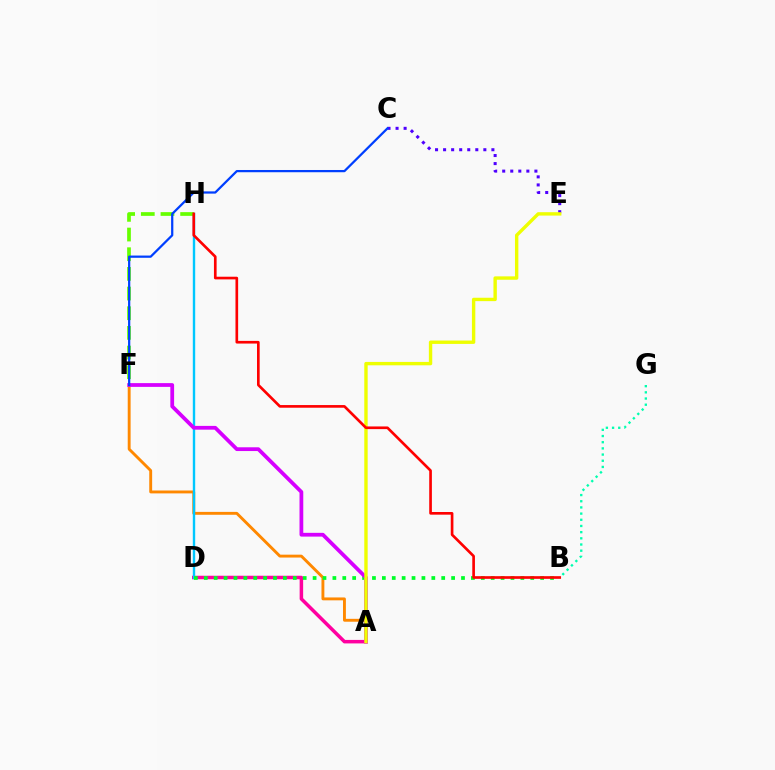{('A', 'D'): [{'color': '#ff00a0', 'line_style': 'solid', 'thickness': 2.52}], ('B', 'G'): [{'color': '#00ffaf', 'line_style': 'dotted', 'thickness': 1.68}], ('C', 'E'): [{'color': '#4f00ff', 'line_style': 'dotted', 'thickness': 2.19}], ('A', 'F'): [{'color': '#ff8800', 'line_style': 'solid', 'thickness': 2.08}, {'color': '#d600ff', 'line_style': 'solid', 'thickness': 2.71}], ('D', 'H'): [{'color': '#00c7ff', 'line_style': 'solid', 'thickness': 1.73}], ('B', 'D'): [{'color': '#00ff27', 'line_style': 'dotted', 'thickness': 2.69}], ('F', 'H'): [{'color': '#66ff00', 'line_style': 'dashed', 'thickness': 2.67}], ('A', 'E'): [{'color': '#eeff00', 'line_style': 'solid', 'thickness': 2.44}], ('C', 'F'): [{'color': '#003fff', 'line_style': 'solid', 'thickness': 1.61}], ('B', 'H'): [{'color': '#ff0000', 'line_style': 'solid', 'thickness': 1.92}]}